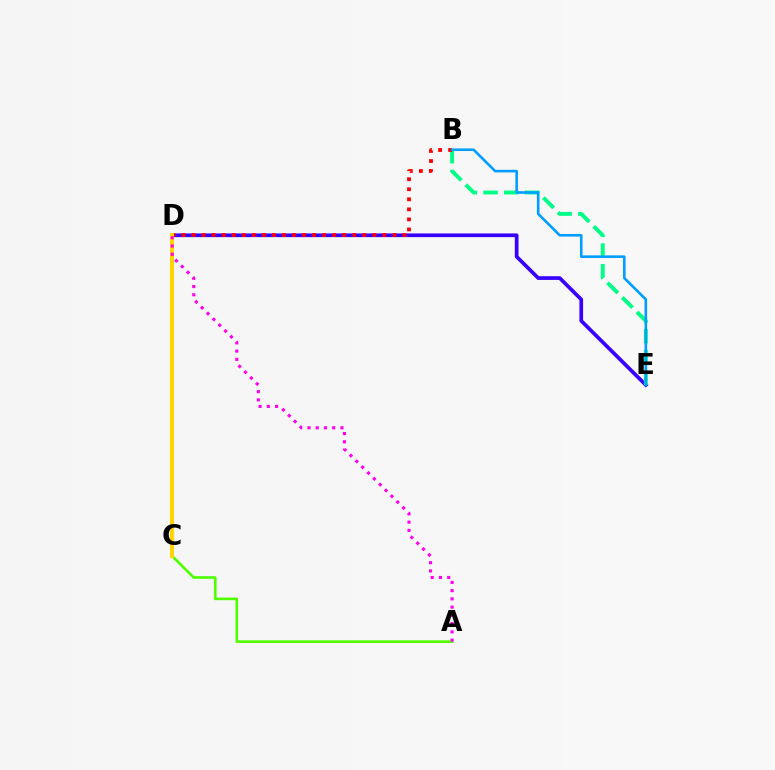{('D', 'E'): [{'color': '#3700ff', 'line_style': 'solid', 'thickness': 2.67}], ('B', 'E'): [{'color': '#00ff86', 'line_style': 'dashed', 'thickness': 2.82}, {'color': '#009eff', 'line_style': 'solid', 'thickness': 1.87}], ('A', 'C'): [{'color': '#4fff00', 'line_style': 'solid', 'thickness': 1.9}], ('B', 'D'): [{'color': '#ff0000', 'line_style': 'dotted', 'thickness': 2.73}], ('C', 'D'): [{'color': '#ffd500', 'line_style': 'solid', 'thickness': 2.89}], ('A', 'D'): [{'color': '#ff00ed', 'line_style': 'dotted', 'thickness': 2.24}]}